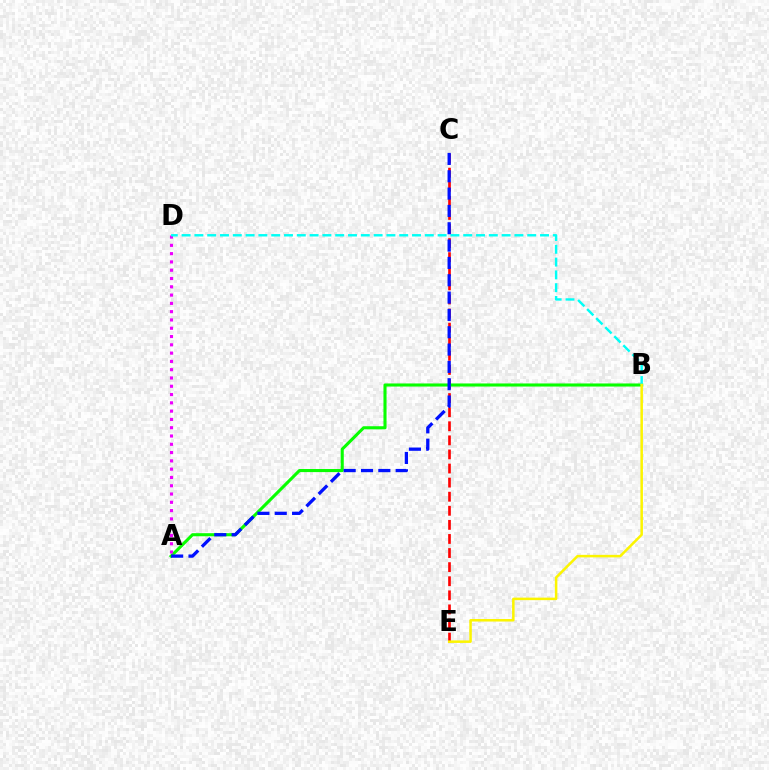{('C', 'E'): [{'color': '#ff0000', 'line_style': 'dashed', 'thickness': 1.91}], ('A', 'B'): [{'color': '#08ff00', 'line_style': 'solid', 'thickness': 2.22}], ('A', 'D'): [{'color': '#ee00ff', 'line_style': 'dotted', 'thickness': 2.25}], ('B', 'D'): [{'color': '#00fff6', 'line_style': 'dashed', 'thickness': 1.74}], ('B', 'E'): [{'color': '#fcf500', 'line_style': 'solid', 'thickness': 1.81}], ('A', 'C'): [{'color': '#0010ff', 'line_style': 'dashed', 'thickness': 2.35}]}